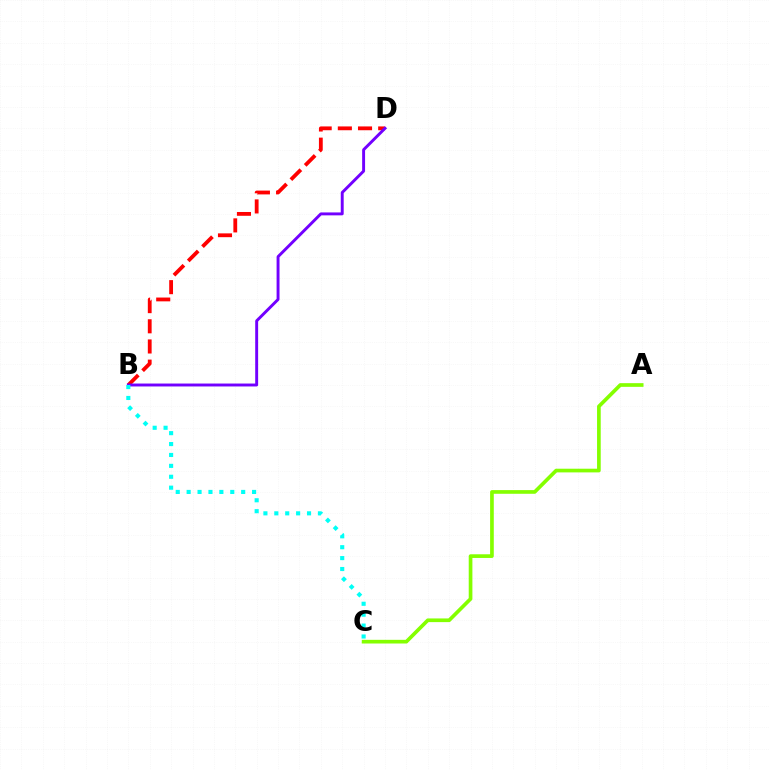{('A', 'C'): [{'color': '#84ff00', 'line_style': 'solid', 'thickness': 2.65}], ('B', 'D'): [{'color': '#ff0000', 'line_style': 'dashed', 'thickness': 2.74}, {'color': '#7200ff', 'line_style': 'solid', 'thickness': 2.1}], ('B', 'C'): [{'color': '#00fff6', 'line_style': 'dotted', 'thickness': 2.96}]}